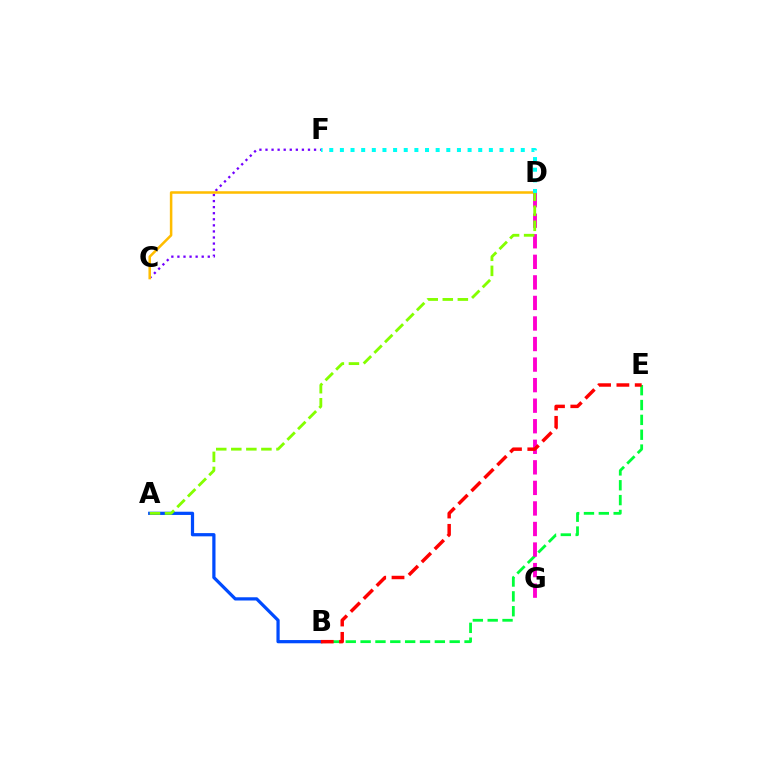{('B', 'E'): [{'color': '#00ff39', 'line_style': 'dashed', 'thickness': 2.02}, {'color': '#ff0000', 'line_style': 'dashed', 'thickness': 2.49}], ('A', 'B'): [{'color': '#004bff', 'line_style': 'solid', 'thickness': 2.33}], ('C', 'F'): [{'color': '#7200ff', 'line_style': 'dotted', 'thickness': 1.65}], ('C', 'D'): [{'color': '#ffbd00', 'line_style': 'solid', 'thickness': 1.82}], ('D', 'G'): [{'color': '#ff00cf', 'line_style': 'dashed', 'thickness': 2.79}], ('A', 'D'): [{'color': '#84ff00', 'line_style': 'dashed', 'thickness': 2.05}], ('D', 'F'): [{'color': '#00fff6', 'line_style': 'dotted', 'thickness': 2.89}]}